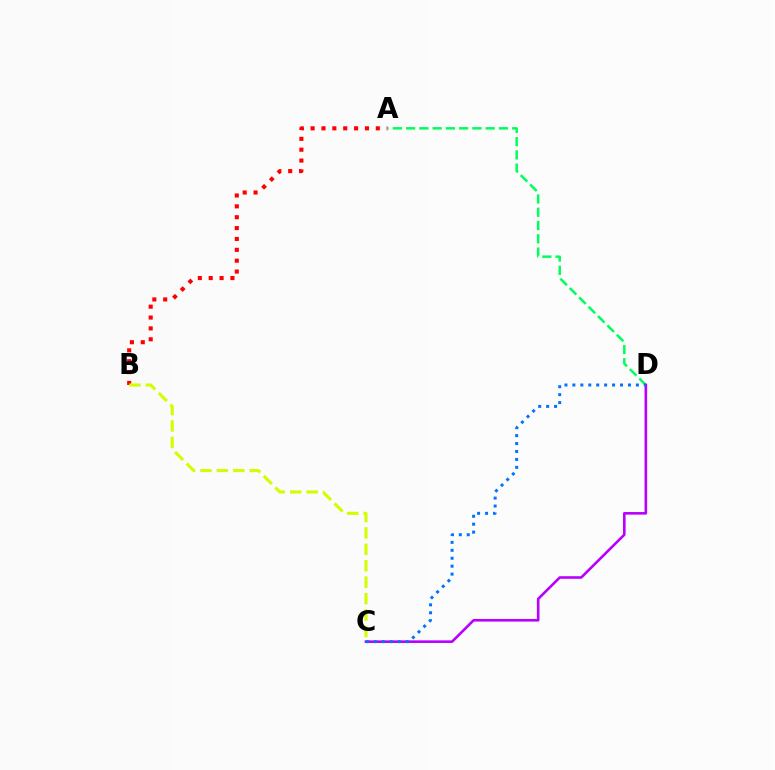{('A', 'B'): [{'color': '#ff0000', 'line_style': 'dotted', 'thickness': 2.95}], ('A', 'D'): [{'color': '#00ff5c', 'line_style': 'dashed', 'thickness': 1.8}], ('C', 'D'): [{'color': '#b900ff', 'line_style': 'solid', 'thickness': 1.88}, {'color': '#0074ff', 'line_style': 'dotted', 'thickness': 2.16}], ('B', 'C'): [{'color': '#d1ff00', 'line_style': 'dashed', 'thickness': 2.23}]}